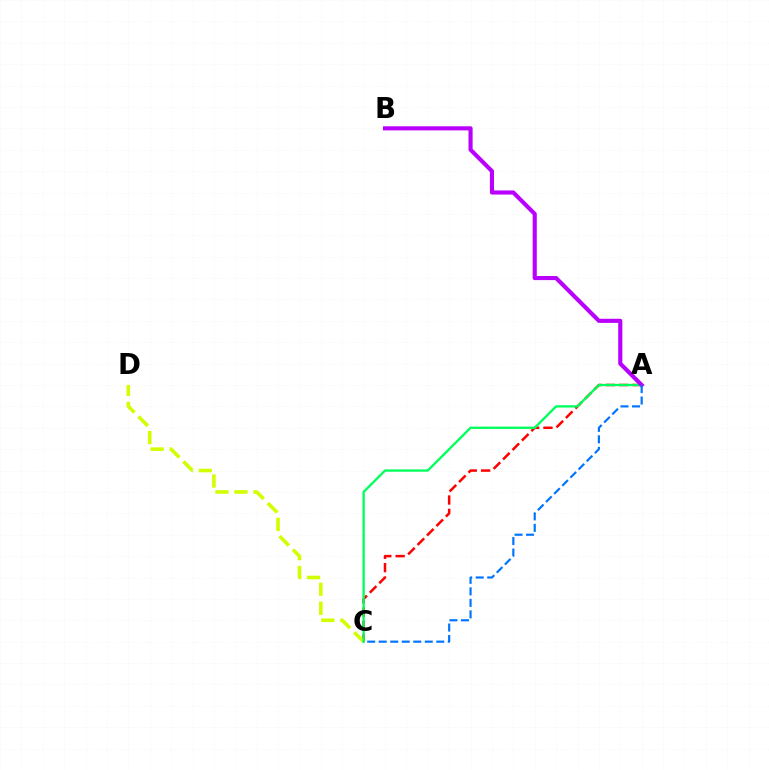{('A', 'C'): [{'color': '#ff0000', 'line_style': 'dashed', 'thickness': 1.81}, {'color': '#00ff5c', 'line_style': 'solid', 'thickness': 1.67}, {'color': '#0074ff', 'line_style': 'dashed', 'thickness': 1.56}], ('C', 'D'): [{'color': '#d1ff00', 'line_style': 'dashed', 'thickness': 2.58}], ('A', 'B'): [{'color': '#b900ff', 'line_style': 'solid', 'thickness': 2.96}]}